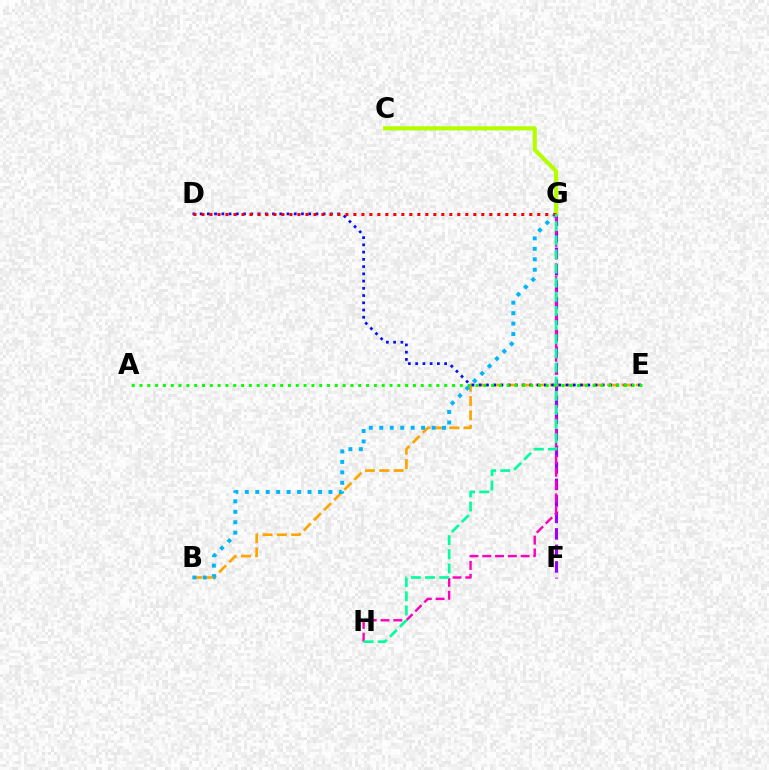{('F', 'G'): [{'color': '#9b00ff', 'line_style': 'dashed', 'thickness': 2.24}], ('B', 'E'): [{'color': '#ffa500', 'line_style': 'dashed', 'thickness': 1.95}], ('D', 'E'): [{'color': '#0010ff', 'line_style': 'dotted', 'thickness': 1.97}], ('B', 'G'): [{'color': '#00b5ff', 'line_style': 'dotted', 'thickness': 2.84}], ('C', 'G'): [{'color': '#b3ff00', 'line_style': 'solid', 'thickness': 3.0}], ('G', 'H'): [{'color': '#ff00bd', 'line_style': 'dashed', 'thickness': 1.74}, {'color': '#00ff9d', 'line_style': 'dashed', 'thickness': 1.92}], ('D', 'G'): [{'color': '#ff0000', 'line_style': 'dotted', 'thickness': 2.17}], ('A', 'E'): [{'color': '#08ff00', 'line_style': 'dotted', 'thickness': 2.12}]}